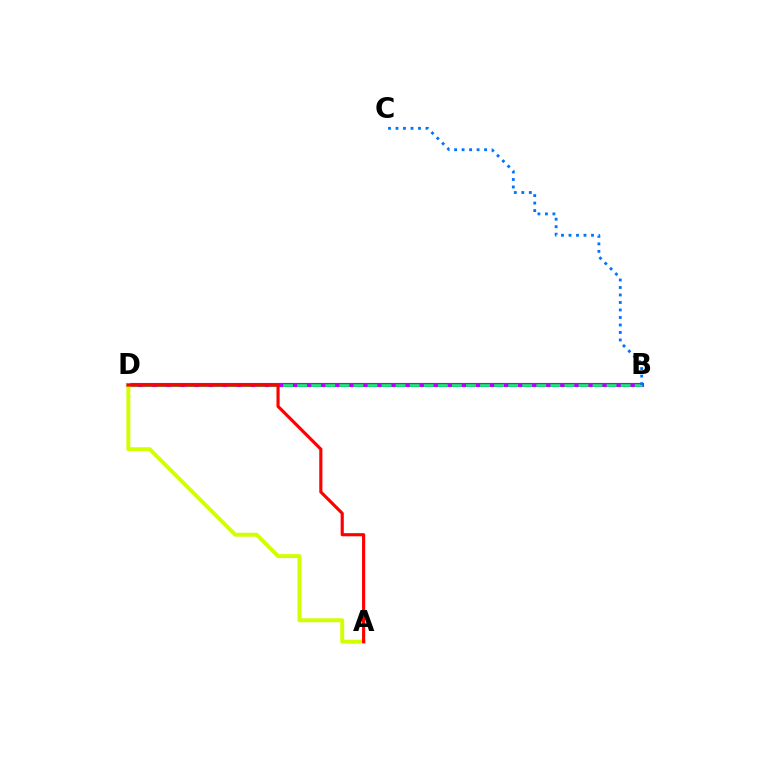{('B', 'D'): [{'color': '#b900ff', 'line_style': 'solid', 'thickness': 2.96}, {'color': '#00ff5c', 'line_style': 'dashed', 'thickness': 1.91}], ('A', 'D'): [{'color': '#d1ff00', 'line_style': 'solid', 'thickness': 2.83}, {'color': '#ff0000', 'line_style': 'solid', 'thickness': 2.26}], ('B', 'C'): [{'color': '#0074ff', 'line_style': 'dotted', 'thickness': 2.04}]}